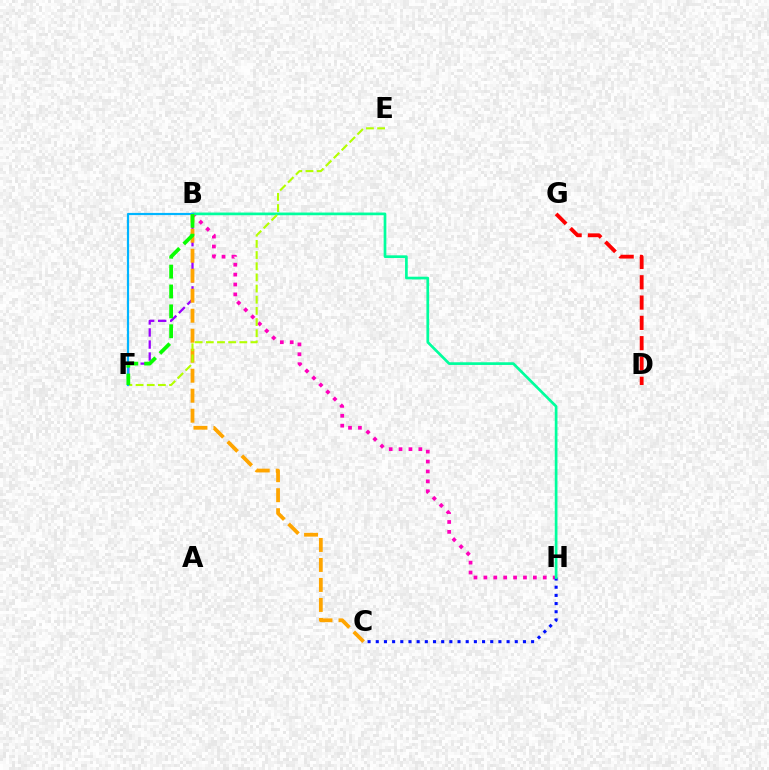{('B', 'F'): [{'color': '#9b00ff', 'line_style': 'dashed', 'thickness': 1.64}, {'color': '#00b5ff', 'line_style': 'solid', 'thickness': 1.57}, {'color': '#08ff00', 'line_style': 'dashed', 'thickness': 2.7}], ('B', 'H'): [{'color': '#ff00bd', 'line_style': 'dotted', 'thickness': 2.69}, {'color': '#00ff9d', 'line_style': 'solid', 'thickness': 1.94}], ('B', 'C'): [{'color': '#ffa500', 'line_style': 'dashed', 'thickness': 2.72}], ('C', 'H'): [{'color': '#0010ff', 'line_style': 'dotted', 'thickness': 2.22}], ('E', 'F'): [{'color': '#b3ff00', 'line_style': 'dashed', 'thickness': 1.52}], ('D', 'G'): [{'color': '#ff0000', 'line_style': 'dashed', 'thickness': 2.76}]}